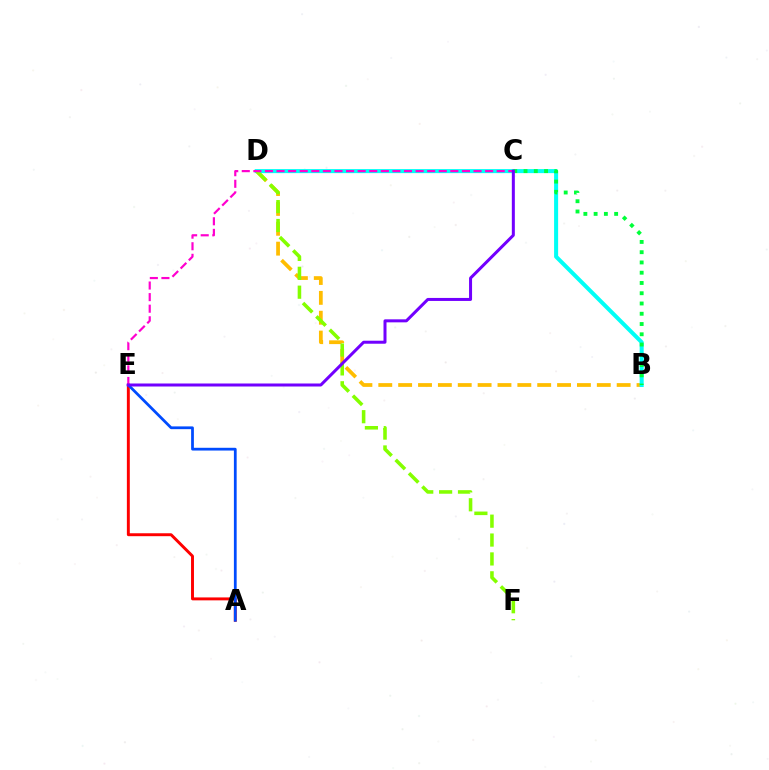{('A', 'E'): [{'color': '#ff0000', 'line_style': 'solid', 'thickness': 2.11}, {'color': '#004bff', 'line_style': 'solid', 'thickness': 1.99}], ('B', 'D'): [{'color': '#ffbd00', 'line_style': 'dashed', 'thickness': 2.7}, {'color': '#00fff6', 'line_style': 'solid', 'thickness': 2.9}], ('D', 'F'): [{'color': '#84ff00', 'line_style': 'dashed', 'thickness': 2.57}], ('C', 'E'): [{'color': '#ff00cf', 'line_style': 'dashed', 'thickness': 1.57}, {'color': '#7200ff', 'line_style': 'solid', 'thickness': 2.17}], ('B', 'C'): [{'color': '#00ff39', 'line_style': 'dotted', 'thickness': 2.79}]}